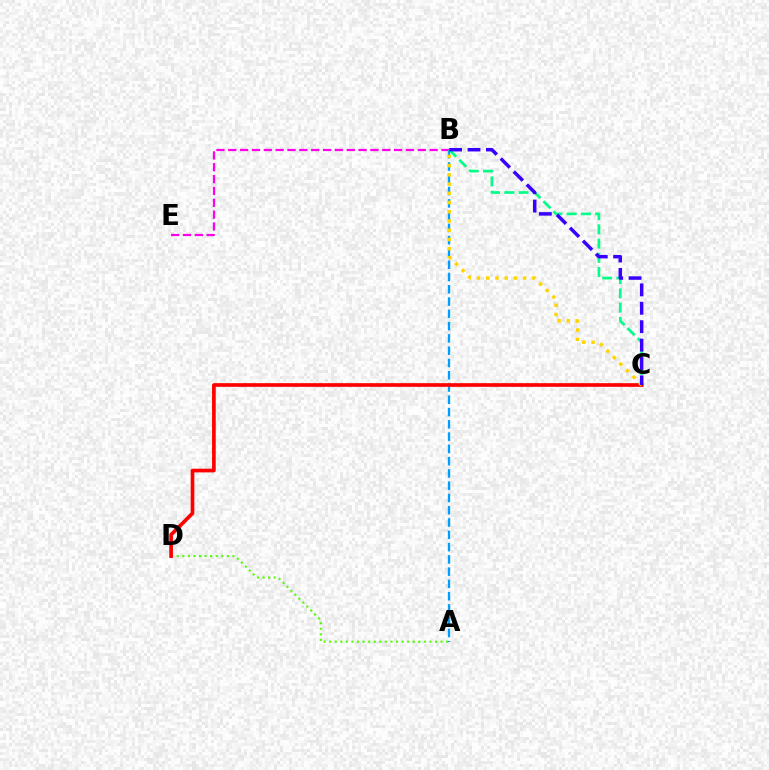{('B', 'E'): [{'color': '#ff00ed', 'line_style': 'dashed', 'thickness': 1.61}], ('A', 'D'): [{'color': '#4fff00', 'line_style': 'dotted', 'thickness': 1.51}], ('A', 'B'): [{'color': '#009eff', 'line_style': 'dashed', 'thickness': 1.67}], ('B', 'C'): [{'color': '#00ff86', 'line_style': 'dashed', 'thickness': 1.93}, {'color': '#ffd500', 'line_style': 'dotted', 'thickness': 2.51}, {'color': '#3700ff', 'line_style': 'dashed', 'thickness': 2.5}], ('C', 'D'): [{'color': '#ff0000', 'line_style': 'solid', 'thickness': 2.64}]}